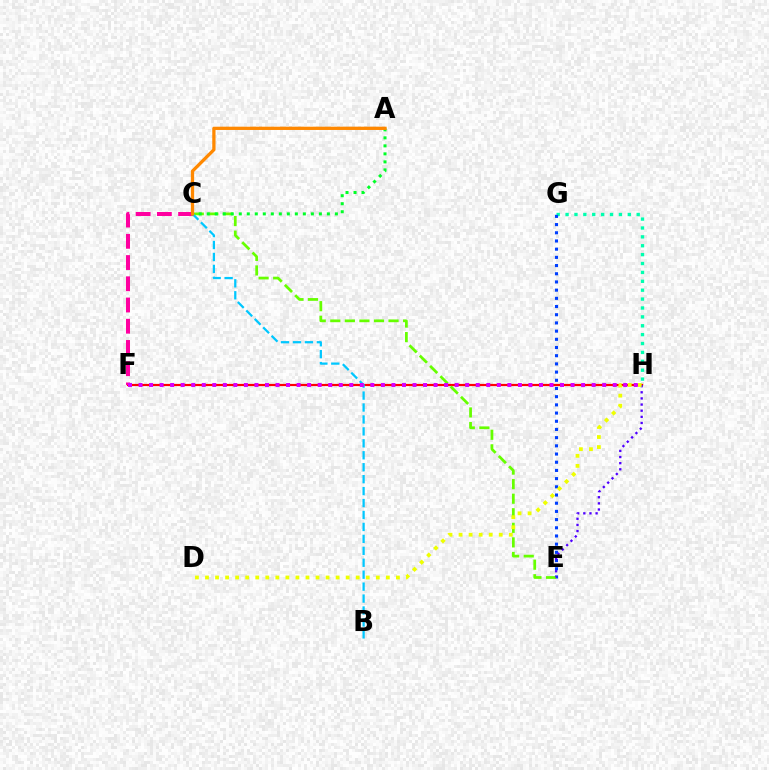{('F', 'H'): [{'color': '#ff0000', 'line_style': 'solid', 'thickness': 1.58}, {'color': '#d600ff', 'line_style': 'dotted', 'thickness': 2.86}], ('G', 'H'): [{'color': '#00ffaf', 'line_style': 'dotted', 'thickness': 2.42}], ('E', 'G'): [{'color': '#003fff', 'line_style': 'dotted', 'thickness': 2.23}], ('C', 'F'): [{'color': '#ff00a0', 'line_style': 'dashed', 'thickness': 2.88}], ('C', 'E'): [{'color': '#66ff00', 'line_style': 'dashed', 'thickness': 1.98}], ('B', 'C'): [{'color': '#00c7ff', 'line_style': 'dashed', 'thickness': 1.62}], ('E', 'H'): [{'color': '#4f00ff', 'line_style': 'dotted', 'thickness': 1.67}], ('A', 'C'): [{'color': '#00ff27', 'line_style': 'dotted', 'thickness': 2.18}, {'color': '#ff8800', 'line_style': 'solid', 'thickness': 2.36}], ('D', 'H'): [{'color': '#eeff00', 'line_style': 'dotted', 'thickness': 2.73}]}